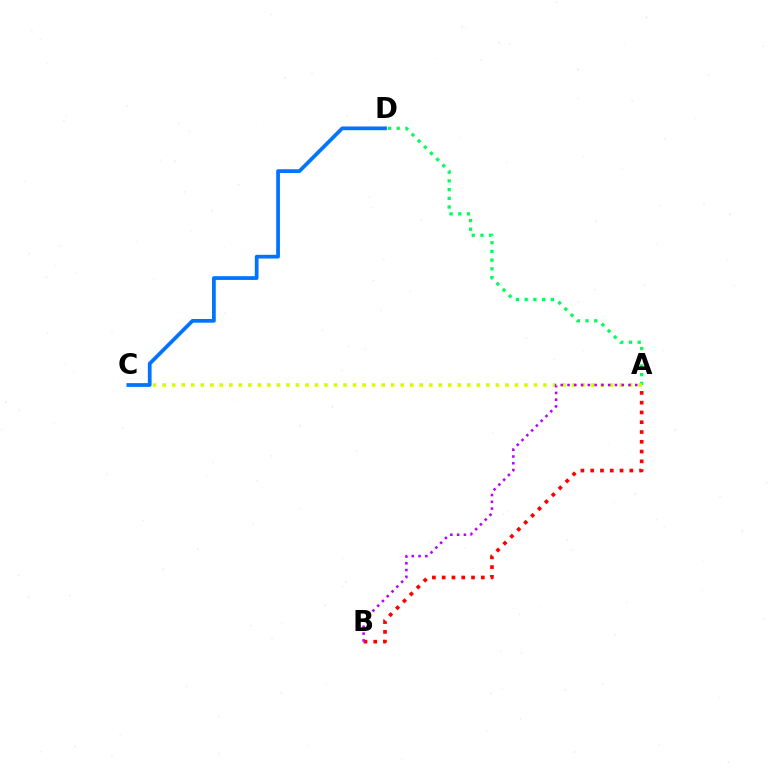{('A', 'B'): [{'color': '#ff0000', 'line_style': 'dotted', 'thickness': 2.66}, {'color': '#b900ff', 'line_style': 'dotted', 'thickness': 1.84}], ('A', 'D'): [{'color': '#00ff5c', 'line_style': 'dotted', 'thickness': 2.37}], ('A', 'C'): [{'color': '#d1ff00', 'line_style': 'dotted', 'thickness': 2.59}], ('C', 'D'): [{'color': '#0074ff', 'line_style': 'solid', 'thickness': 2.69}]}